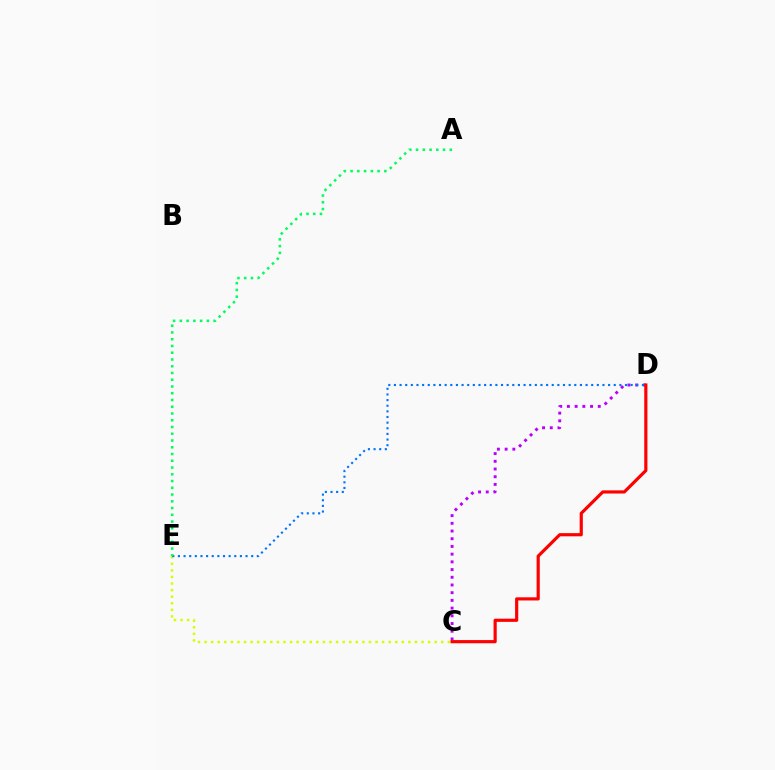{('C', 'D'): [{'color': '#b900ff', 'line_style': 'dotted', 'thickness': 2.09}, {'color': '#ff0000', 'line_style': 'solid', 'thickness': 2.28}], ('C', 'E'): [{'color': '#d1ff00', 'line_style': 'dotted', 'thickness': 1.79}], ('D', 'E'): [{'color': '#0074ff', 'line_style': 'dotted', 'thickness': 1.53}], ('A', 'E'): [{'color': '#00ff5c', 'line_style': 'dotted', 'thickness': 1.83}]}